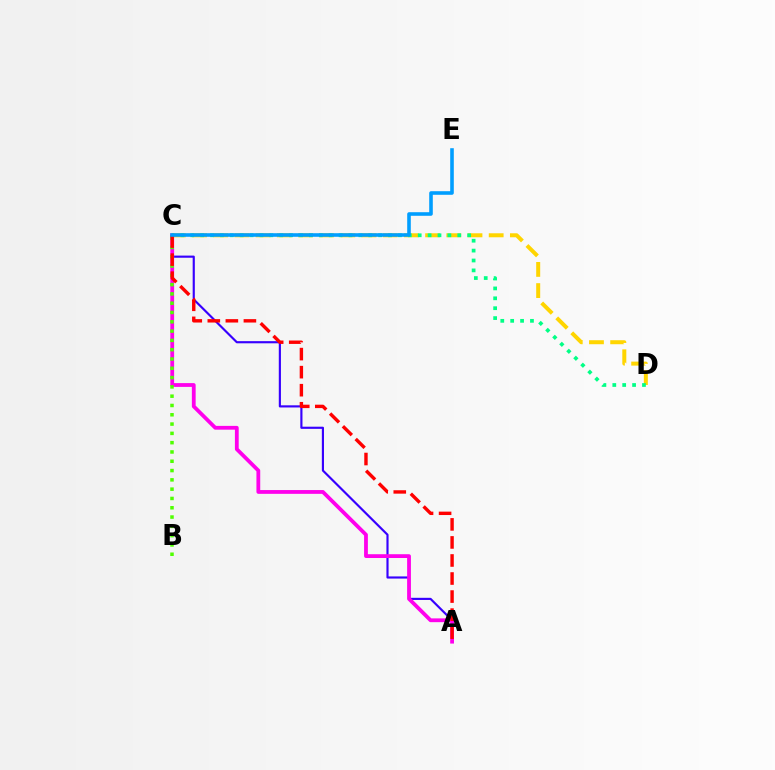{('A', 'C'): [{'color': '#3700ff', 'line_style': 'solid', 'thickness': 1.55}, {'color': '#ff00ed', 'line_style': 'solid', 'thickness': 2.73}, {'color': '#ff0000', 'line_style': 'dashed', 'thickness': 2.45}], ('B', 'C'): [{'color': '#4fff00', 'line_style': 'dotted', 'thickness': 2.53}], ('C', 'D'): [{'color': '#ffd500', 'line_style': 'dashed', 'thickness': 2.88}, {'color': '#00ff86', 'line_style': 'dotted', 'thickness': 2.69}], ('C', 'E'): [{'color': '#009eff', 'line_style': 'solid', 'thickness': 2.58}]}